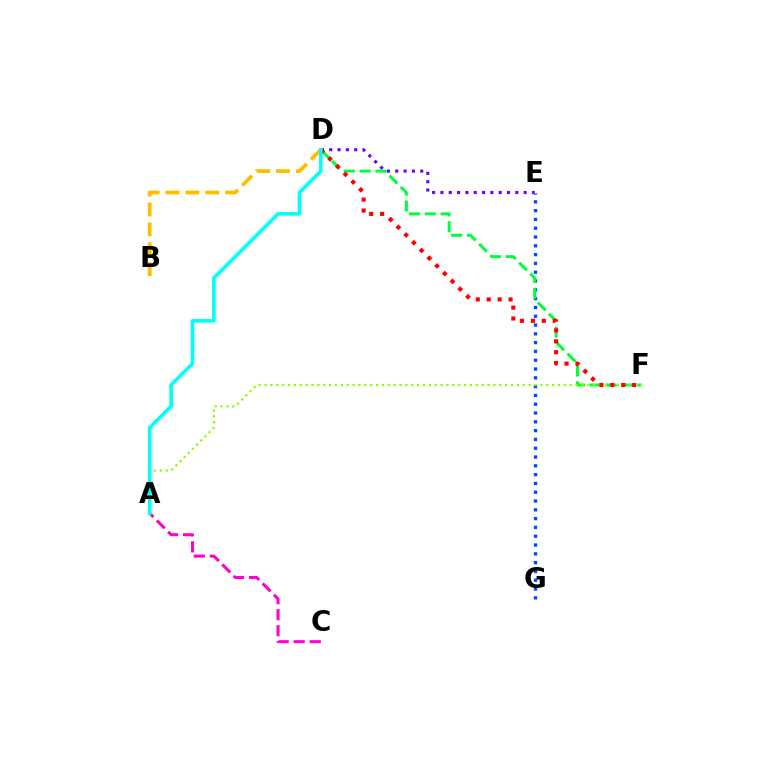{('E', 'G'): [{'color': '#004bff', 'line_style': 'dotted', 'thickness': 2.39}], ('D', 'F'): [{'color': '#00ff39', 'line_style': 'dashed', 'thickness': 2.16}, {'color': '#ff0000', 'line_style': 'dotted', 'thickness': 2.97}], ('A', 'F'): [{'color': '#84ff00', 'line_style': 'dotted', 'thickness': 1.59}], ('A', 'C'): [{'color': '#ff00cf', 'line_style': 'dashed', 'thickness': 2.18}], ('D', 'E'): [{'color': '#7200ff', 'line_style': 'dotted', 'thickness': 2.26}], ('B', 'D'): [{'color': '#ffbd00', 'line_style': 'dashed', 'thickness': 2.7}], ('A', 'D'): [{'color': '#00fff6', 'line_style': 'solid', 'thickness': 2.6}]}